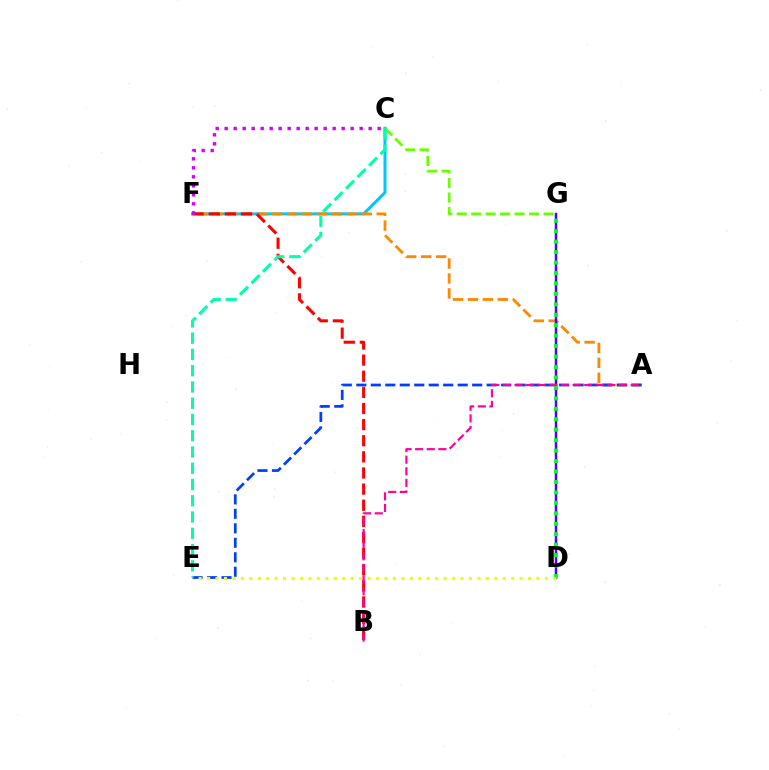{('C', 'F'): [{'color': '#00c7ff', 'line_style': 'solid', 'thickness': 2.18}, {'color': '#d600ff', 'line_style': 'dotted', 'thickness': 2.44}], ('A', 'F'): [{'color': '#ff8800', 'line_style': 'dashed', 'thickness': 2.03}], ('A', 'E'): [{'color': '#003fff', 'line_style': 'dashed', 'thickness': 1.97}], ('C', 'G'): [{'color': '#66ff00', 'line_style': 'dashed', 'thickness': 1.97}], ('B', 'F'): [{'color': '#ff0000', 'line_style': 'dashed', 'thickness': 2.19}], ('D', 'G'): [{'color': '#4f00ff', 'line_style': 'solid', 'thickness': 1.79}, {'color': '#00ff27', 'line_style': 'dotted', 'thickness': 2.84}], ('D', 'E'): [{'color': '#eeff00', 'line_style': 'dotted', 'thickness': 2.29}], ('A', 'B'): [{'color': '#ff00a0', 'line_style': 'dashed', 'thickness': 1.58}], ('C', 'E'): [{'color': '#00ffaf', 'line_style': 'dashed', 'thickness': 2.21}]}